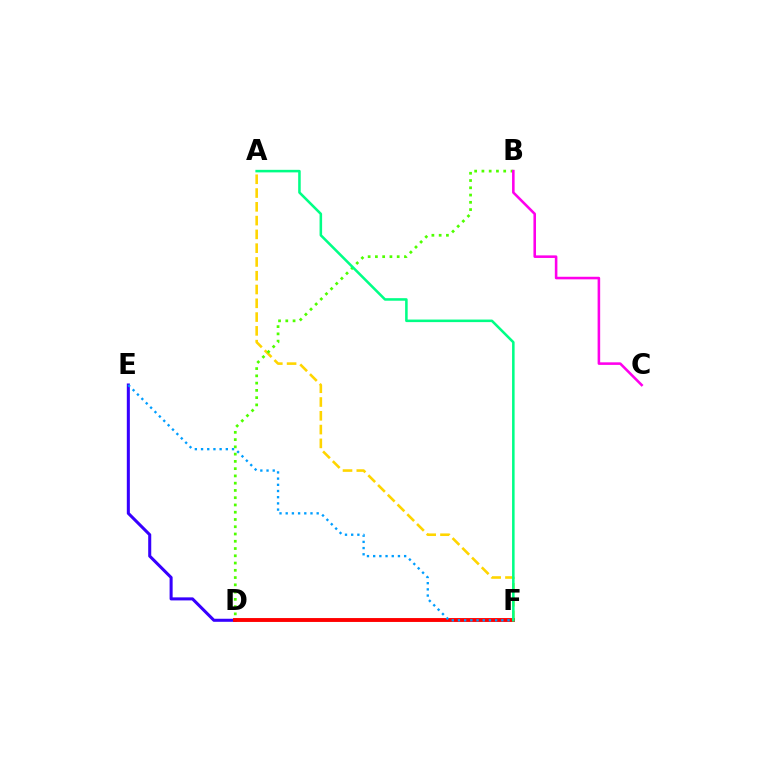{('A', 'F'): [{'color': '#ffd500', 'line_style': 'dashed', 'thickness': 1.87}, {'color': '#00ff86', 'line_style': 'solid', 'thickness': 1.84}], ('B', 'D'): [{'color': '#4fff00', 'line_style': 'dotted', 'thickness': 1.97}], ('D', 'E'): [{'color': '#3700ff', 'line_style': 'solid', 'thickness': 2.19}], ('D', 'F'): [{'color': '#ff0000', 'line_style': 'solid', 'thickness': 2.8}], ('B', 'C'): [{'color': '#ff00ed', 'line_style': 'solid', 'thickness': 1.85}], ('E', 'F'): [{'color': '#009eff', 'line_style': 'dotted', 'thickness': 1.68}]}